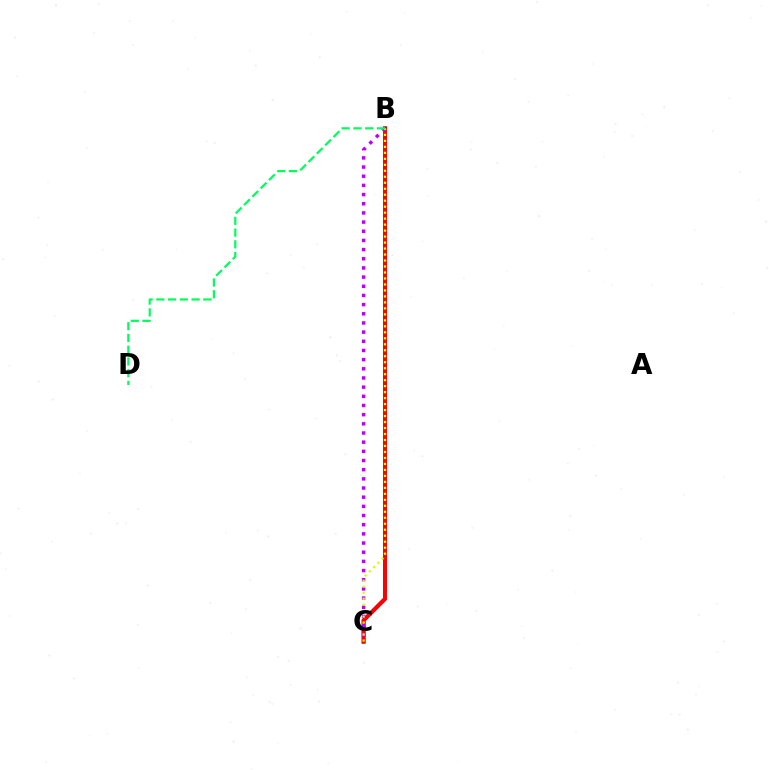{('B', 'C'): [{'color': '#0074ff', 'line_style': 'solid', 'thickness': 2.68}, {'color': '#ff0000', 'line_style': 'solid', 'thickness': 2.89}, {'color': '#b900ff', 'line_style': 'dotted', 'thickness': 2.49}, {'color': '#d1ff00', 'line_style': 'dotted', 'thickness': 1.63}], ('B', 'D'): [{'color': '#00ff5c', 'line_style': 'dashed', 'thickness': 1.6}]}